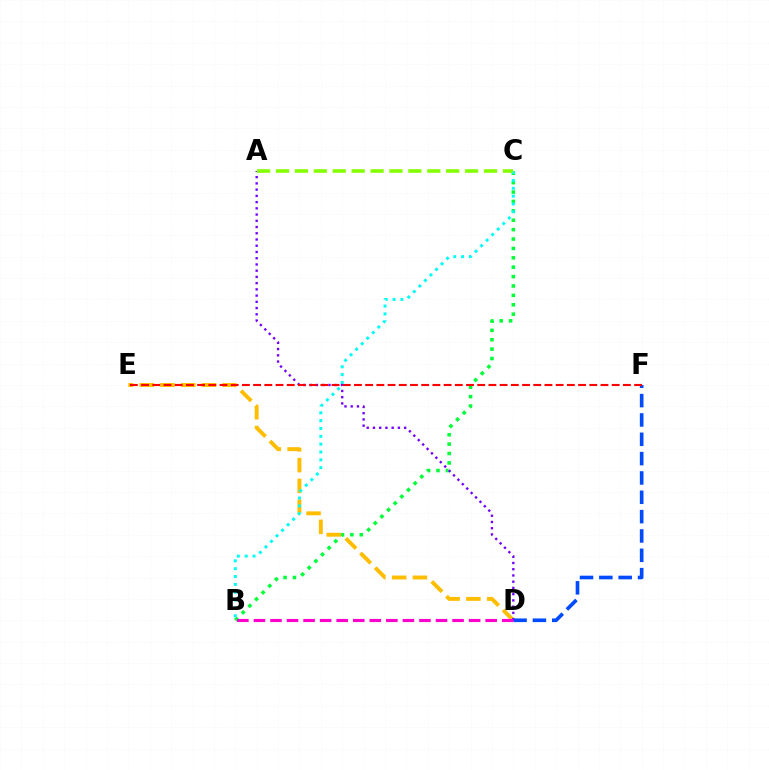{('B', 'C'): [{'color': '#00ff39', 'line_style': 'dotted', 'thickness': 2.55}, {'color': '#00fff6', 'line_style': 'dotted', 'thickness': 2.13}], ('D', 'E'): [{'color': '#ffbd00', 'line_style': 'dashed', 'thickness': 2.82}], ('A', 'D'): [{'color': '#7200ff', 'line_style': 'dotted', 'thickness': 1.69}], ('D', 'F'): [{'color': '#004bff', 'line_style': 'dashed', 'thickness': 2.63}], ('B', 'D'): [{'color': '#ff00cf', 'line_style': 'dashed', 'thickness': 2.25}], ('A', 'C'): [{'color': '#84ff00', 'line_style': 'dashed', 'thickness': 2.57}], ('E', 'F'): [{'color': '#ff0000', 'line_style': 'dashed', 'thickness': 1.52}]}